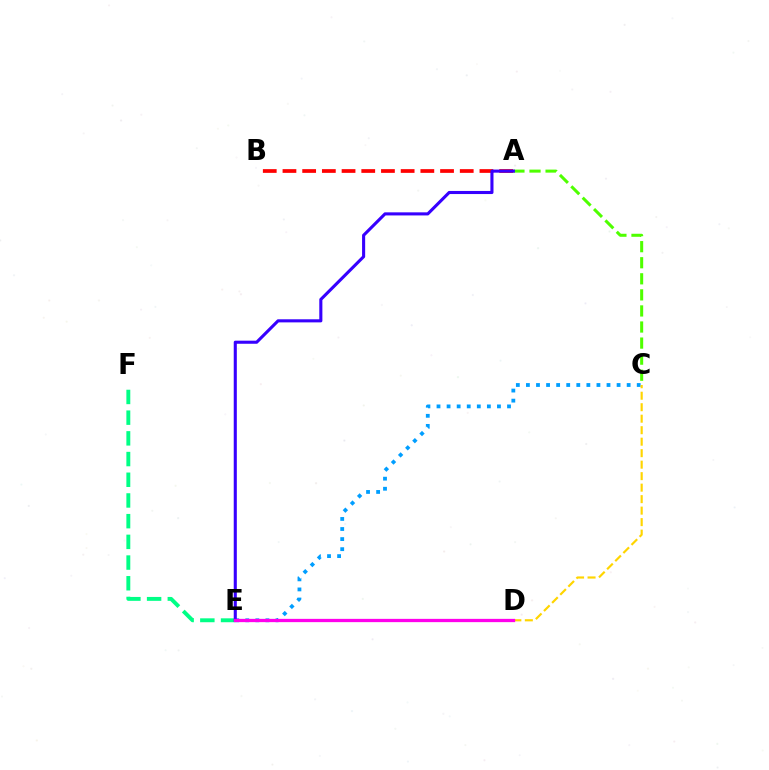{('C', 'E'): [{'color': '#009eff', 'line_style': 'dotted', 'thickness': 2.74}], ('E', 'F'): [{'color': '#00ff86', 'line_style': 'dashed', 'thickness': 2.81}], ('A', 'C'): [{'color': '#4fff00', 'line_style': 'dashed', 'thickness': 2.18}], ('C', 'D'): [{'color': '#ffd500', 'line_style': 'dashed', 'thickness': 1.56}], ('A', 'B'): [{'color': '#ff0000', 'line_style': 'dashed', 'thickness': 2.68}], ('A', 'E'): [{'color': '#3700ff', 'line_style': 'solid', 'thickness': 2.23}], ('D', 'E'): [{'color': '#ff00ed', 'line_style': 'solid', 'thickness': 2.36}]}